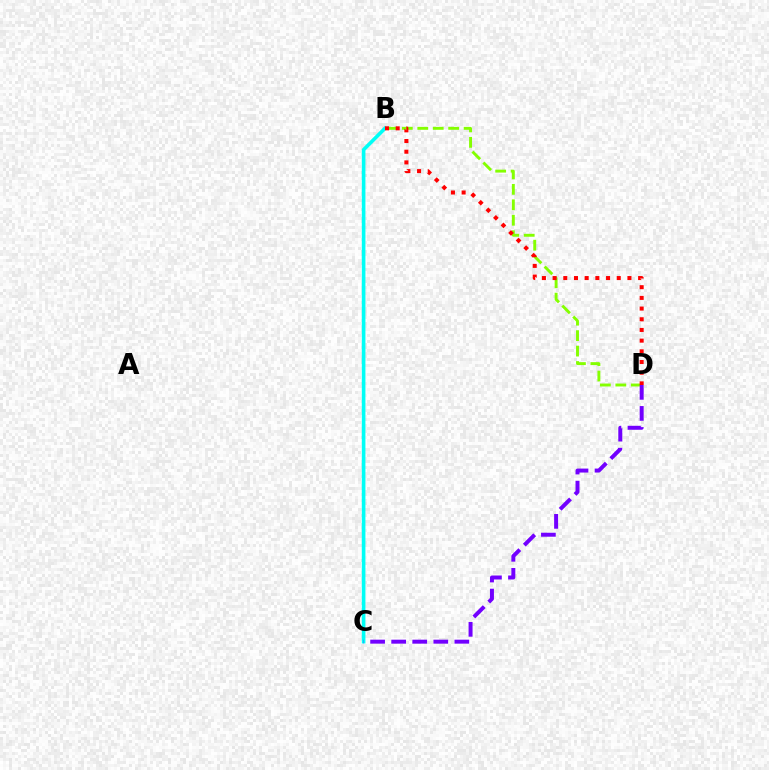{('B', 'C'): [{'color': '#00fff6', 'line_style': 'solid', 'thickness': 2.61}], ('B', 'D'): [{'color': '#84ff00', 'line_style': 'dashed', 'thickness': 2.1}, {'color': '#ff0000', 'line_style': 'dotted', 'thickness': 2.9}], ('C', 'D'): [{'color': '#7200ff', 'line_style': 'dashed', 'thickness': 2.86}]}